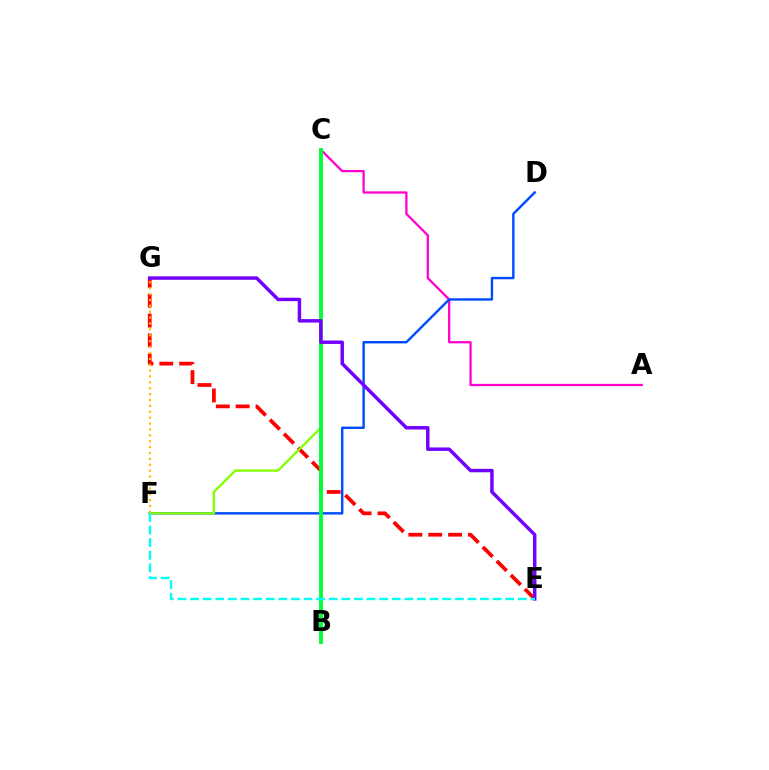{('E', 'G'): [{'color': '#ff0000', 'line_style': 'dashed', 'thickness': 2.7}, {'color': '#7200ff', 'line_style': 'solid', 'thickness': 2.49}], ('A', 'C'): [{'color': '#ff00cf', 'line_style': 'solid', 'thickness': 1.63}], ('D', 'F'): [{'color': '#004bff', 'line_style': 'solid', 'thickness': 1.73}], ('C', 'F'): [{'color': '#84ff00', 'line_style': 'solid', 'thickness': 1.68}], ('F', 'G'): [{'color': '#ffbd00', 'line_style': 'dotted', 'thickness': 1.6}], ('B', 'C'): [{'color': '#00ff39', 'line_style': 'solid', 'thickness': 2.77}], ('E', 'F'): [{'color': '#00fff6', 'line_style': 'dashed', 'thickness': 1.71}]}